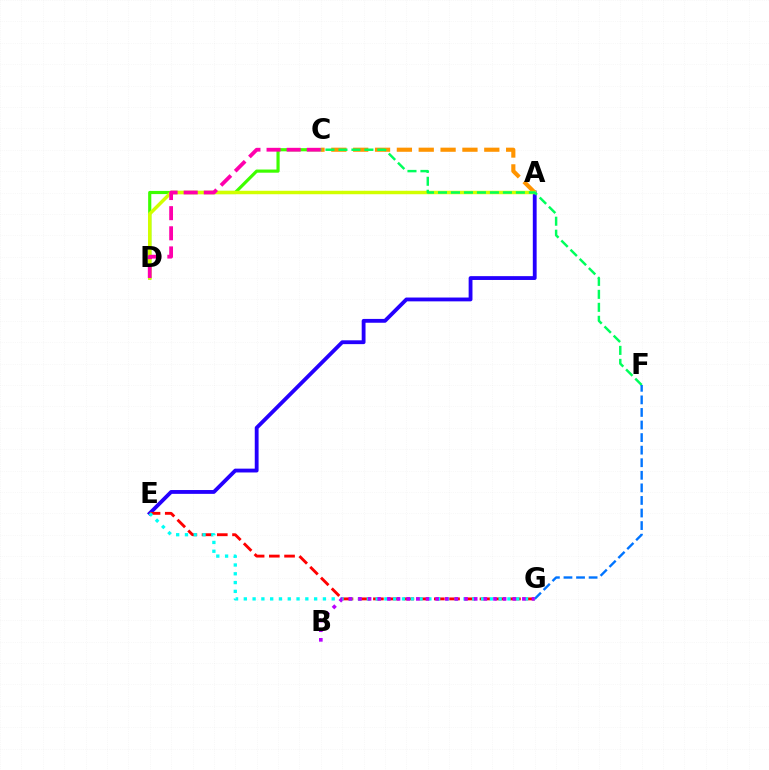{('A', 'E'): [{'color': '#2500ff', 'line_style': 'solid', 'thickness': 2.76}], ('C', 'D'): [{'color': '#3dff00', 'line_style': 'solid', 'thickness': 2.28}, {'color': '#ff00ac', 'line_style': 'dashed', 'thickness': 2.73}], ('A', 'C'): [{'color': '#ff9400', 'line_style': 'dashed', 'thickness': 2.97}], ('A', 'D'): [{'color': '#d1ff00', 'line_style': 'solid', 'thickness': 2.49}], ('C', 'F'): [{'color': '#00ff5c', 'line_style': 'dashed', 'thickness': 1.76}], ('F', 'G'): [{'color': '#0074ff', 'line_style': 'dashed', 'thickness': 1.71}], ('E', 'G'): [{'color': '#ff0000', 'line_style': 'dashed', 'thickness': 2.07}, {'color': '#00fff6', 'line_style': 'dotted', 'thickness': 2.39}], ('B', 'G'): [{'color': '#b900ff', 'line_style': 'dotted', 'thickness': 2.62}]}